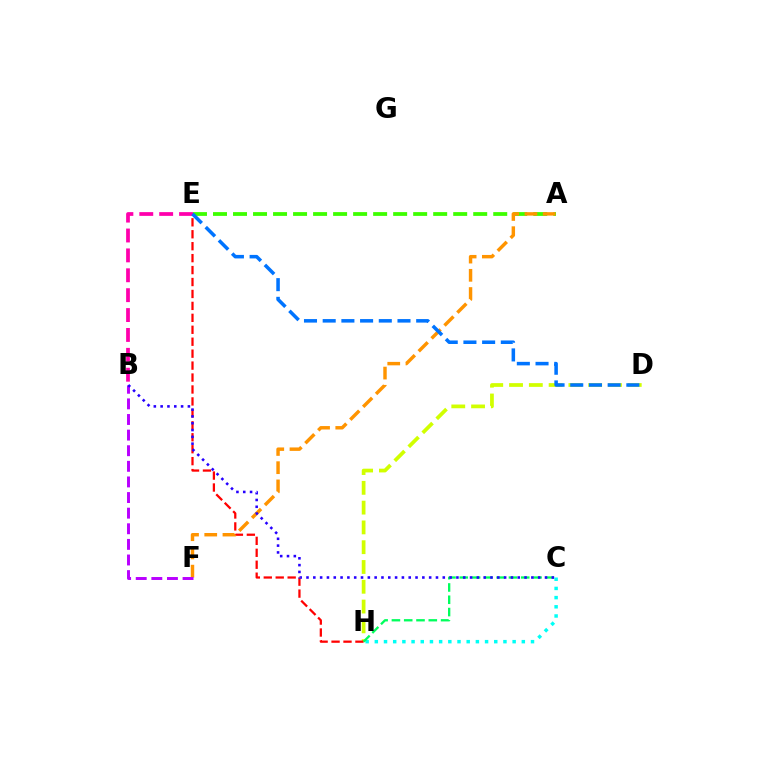{('D', 'H'): [{'color': '#d1ff00', 'line_style': 'dashed', 'thickness': 2.69}], ('C', 'H'): [{'color': '#00fff6', 'line_style': 'dotted', 'thickness': 2.5}, {'color': '#00ff5c', 'line_style': 'dashed', 'thickness': 1.67}], ('E', 'H'): [{'color': '#ff0000', 'line_style': 'dashed', 'thickness': 1.62}], ('A', 'E'): [{'color': '#3dff00', 'line_style': 'dashed', 'thickness': 2.72}], ('A', 'F'): [{'color': '#ff9400', 'line_style': 'dashed', 'thickness': 2.47}], ('B', 'F'): [{'color': '#b900ff', 'line_style': 'dashed', 'thickness': 2.12}], ('B', 'C'): [{'color': '#2500ff', 'line_style': 'dotted', 'thickness': 1.85}], ('B', 'E'): [{'color': '#ff00ac', 'line_style': 'dashed', 'thickness': 2.7}], ('D', 'E'): [{'color': '#0074ff', 'line_style': 'dashed', 'thickness': 2.54}]}